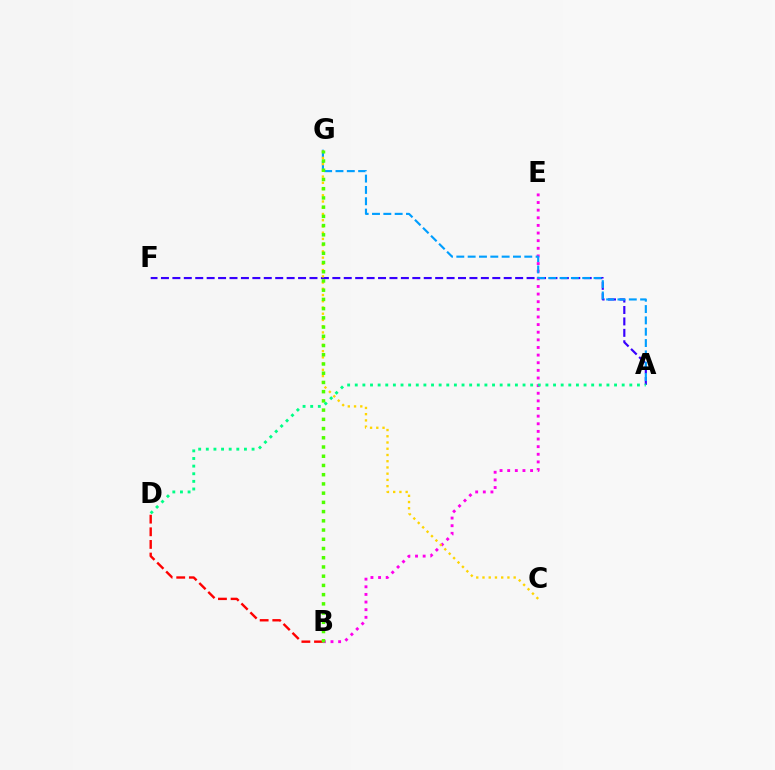{('B', 'E'): [{'color': '#ff00ed', 'line_style': 'dotted', 'thickness': 2.07}], ('B', 'D'): [{'color': '#ff0000', 'line_style': 'dashed', 'thickness': 1.72}], ('A', 'F'): [{'color': '#3700ff', 'line_style': 'dashed', 'thickness': 1.55}], ('A', 'G'): [{'color': '#009eff', 'line_style': 'dashed', 'thickness': 1.54}], ('C', 'G'): [{'color': '#ffd500', 'line_style': 'dotted', 'thickness': 1.69}], ('B', 'G'): [{'color': '#4fff00', 'line_style': 'dotted', 'thickness': 2.51}], ('A', 'D'): [{'color': '#00ff86', 'line_style': 'dotted', 'thickness': 2.07}]}